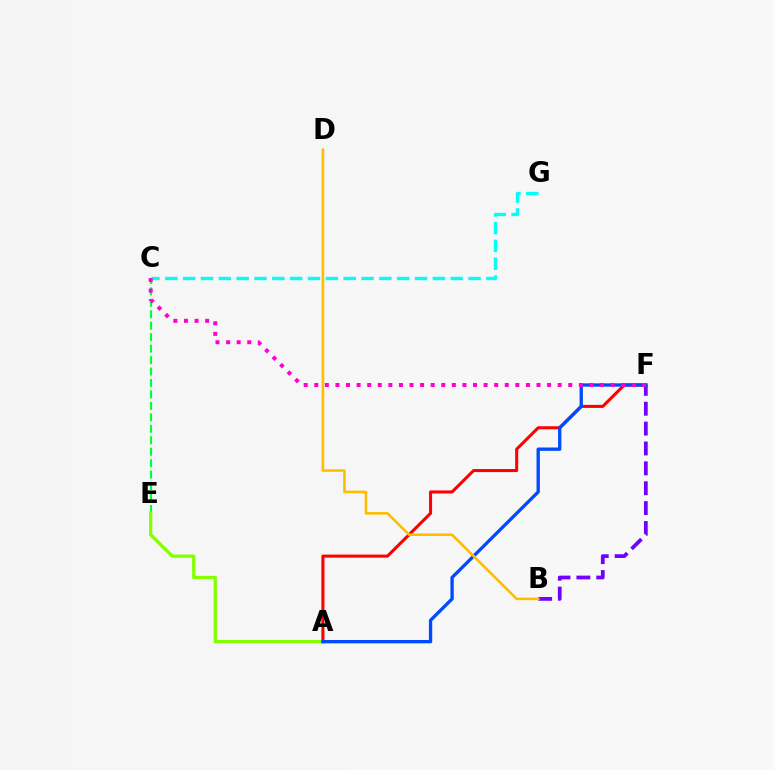{('B', 'F'): [{'color': '#7200ff', 'line_style': 'dashed', 'thickness': 2.7}], ('C', 'E'): [{'color': '#00ff39', 'line_style': 'dashed', 'thickness': 1.56}], ('A', 'F'): [{'color': '#ff0000', 'line_style': 'solid', 'thickness': 2.2}, {'color': '#004bff', 'line_style': 'solid', 'thickness': 2.39}], ('A', 'E'): [{'color': '#84ff00', 'line_style': 'solid', 'thickness': 2.36}], ('C', 'G'): [{'color': '#00fff6', 'line_style': 'dashed', 'thickness': 2.42}], ('C', 'F'): [{'color': '#ff00cf', 'line_style': 'dotted', 'thickness': 2.88}], ('B', 'D'): [{'color': '#ffbd00', 'line_style': 'solid', 'thickness': 1.86}]}